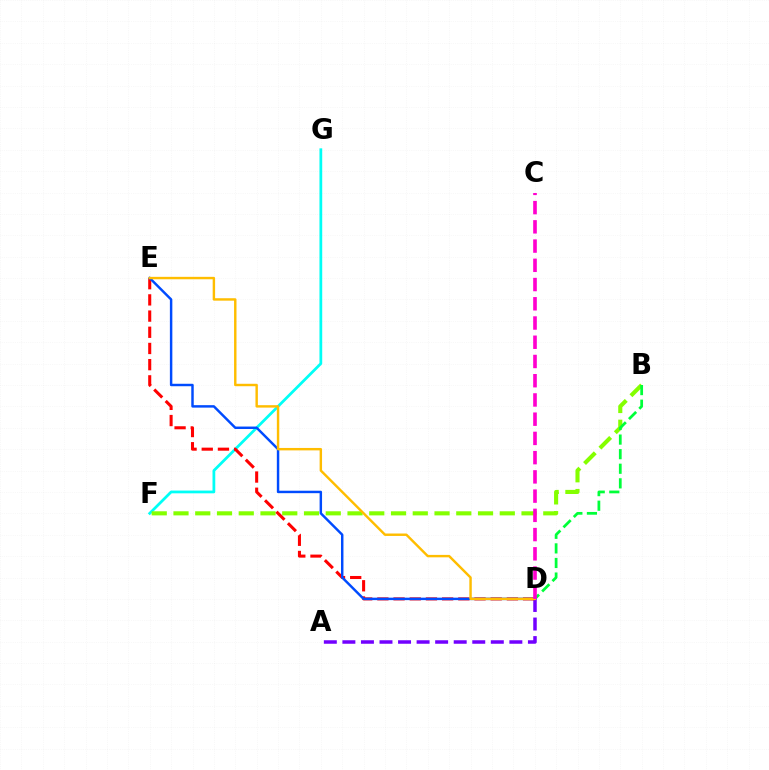{('A', 'D'): [{'color': '#7200ff', 'line_style': 'dashed', 'thickness': 2.52}], ('F', 'G'): [{'color': '#00fff6', 'line_style': 'solid', 'thickness': 1.99}], ('B', 'F'): [{'color': '#84ff00', 'line_style': 'dashed', 'thickness': 2.96}], ('D', 'E'): [{'color': '#ff0000', 'line_style': 'dashed', 'thickness': 2.2}, {'color': '#004bff', 'line_style': 'solid', 'thickness': 1.77}, {'color': '#ffbd00', 'line_style': 'solid', 'thickness': 1.75}], ('B', 'D'): [{'color': '#00ff39', 'line_style': 'dashed', 'thickness': 1.98}], ('C', 'D'): [{'color': '#ff00cf', 'line_style': 'dashed', 'thickness': 2.61}]}